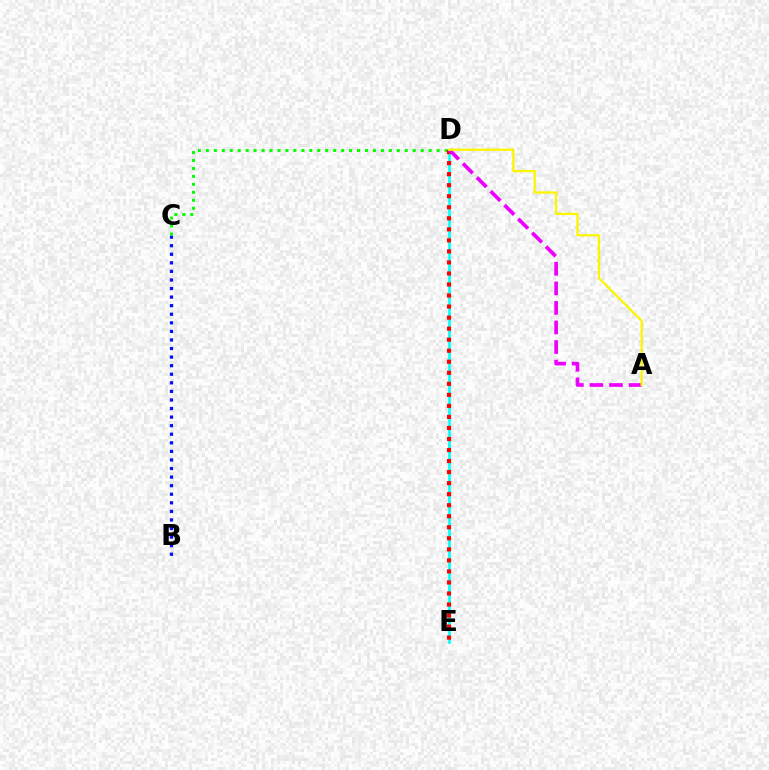{('D', 'E'): [{'color': '#00fff6', 'line_style': 'solid', 'thickness': 1.89}, {'color': '#ff0000', 'line_style': 'dotted', 'thickness': 3.0}], ('B', 'C'): [{'color': '#0010ff', 'line_style': 'dotted', 'thickness': 2.33}], ('C', 'D'): [{'color': '#08ff00', 'line_style': 'dotted', 'thickness': 2.16}], ('A', 'D'): [{'color': '#ee00ff', 'line_style': 'dashed', 'thickness': 2.66}, {'color': '#fcf500', 'line_style': 'solid', 'thickness': 1.63}]}